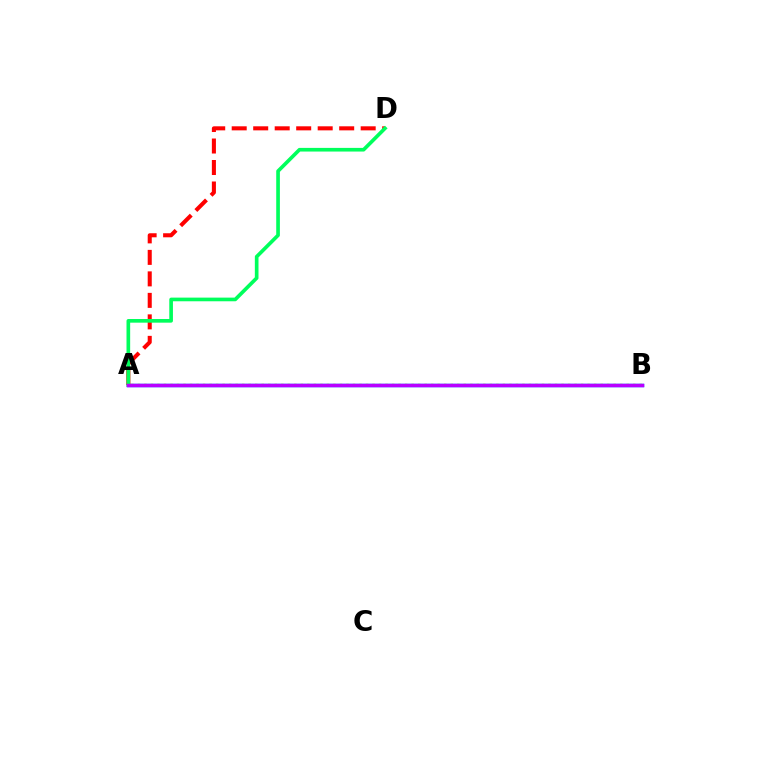{('A', 'B'): [{'color': '#d1ff00', 'line_style': 'dotted', 'thickness': 1.77}, {'color': '#0074ff', 'line_style': 'solid', 'thickness': 2.52}, {'color': '#b900ff', 'line_style': 'solid', 'thickness': 2.46}], ('A', 'D'): [{'color': '#ff0000', 'line_style': 'dashed', 'thickness': 2.92}, {'color': '#00ff5c', 'line_style': 'solid', 'thickness': 2.63}]}